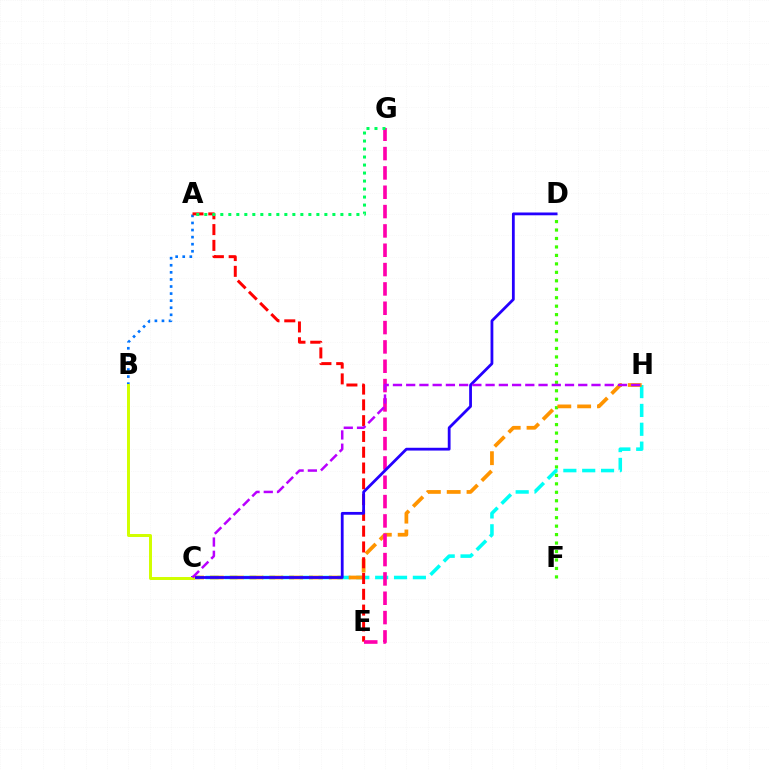{('A', 'B'): [{'color': '#0074ff', 'line_style': 'dotted', 'thickness': 1.92}], ('C', 'H'): [{'color': '#00fff6', 'line_style': 'dashed', 'thickness': 2.56}, {'color': '#ff9400', 'line_style': 'dashed', 'thickness': 2.69}, {'color': '#b900ff', 'line_style': 'dashed', 'thickness': 1.8}], ('D', 'F'): [{'color': '#3dff00', 'line_style': 'dotted', 'thickness': 2.3}], ('A', 'E'): [{'color': '#ff0000', 'line_style': 'dashed', 'thickness': 2.14}], ('E', 'G'): [{'color': '#ff00ac', 'line_style': 'dashed', 'thickness': 2.63}], ('C', 'D'): [{'color': '#2500ff', 'line_style': 'solid', 'thickness': 2.01}], ('B', 'C'): [{'color': '#d1ff00', 'line_style': 'solid', 'thickness': 2.14}], ('A', 'G'): [{'color': '#00ff5c', 'line_style': 'dotted', 'thickness': 2.18}]}